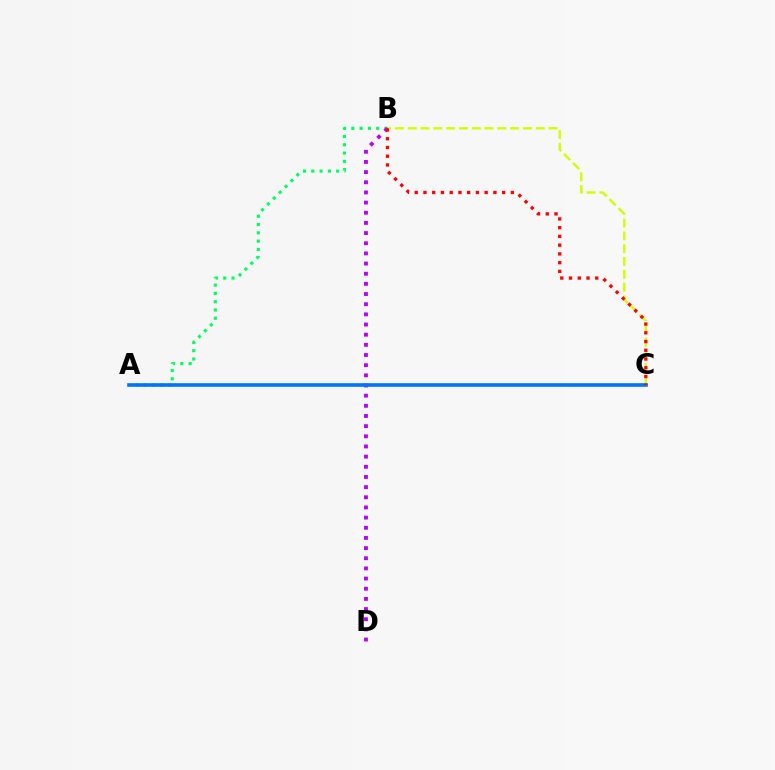{('B', 'C'): [{'color': '#d1ff00', 'line_style': 'dashed', 'thickness': 1.74}, {'color': '#ff0000', 'line_style': 'dotted', 'thickness': 2.38}], ('A', 'B'): [{'color': '#00ff5c', 'line_style': 'dotted', 'thickness': 2.25}], ('B', 'D'): [{'color': '#b900ff', 'line_style': 'dotted', 'thickness': 2.76}], ('A', 'C'): [{'color': '#0074ff', 'line_style': 'solid', 'thickness': 2.6}]}